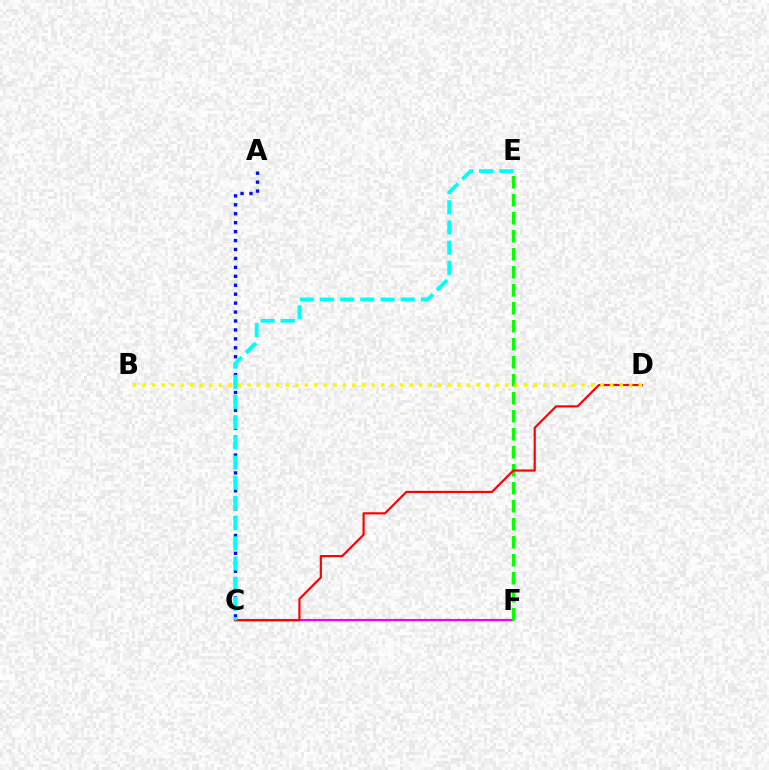{('C', 'F'): [{'color': '#ee00ff', 'line_style': 'solid', 'thickness': 1.5}], ('E', 'F'): [{'color': '#08ff00', 'line_style': 'dashed', 'thickness': 2.45}], ('C', 'D'): [{'color': '#ff0000', 'line_style': 'solid', 'thickness': 1.56}], ('B', 'D'): [{'color': '#fcf500', 'line_style': 'dotted', 'thickness': 2.59}], ('A', 'C'): [{'color': '#0010ff', 'line_style': 'dotted', 'thickness': 2.43}], ('C', 'E'): [{'color': '#00fff6', 'line_style': 'dashed', 'thickness': 2.74}]}